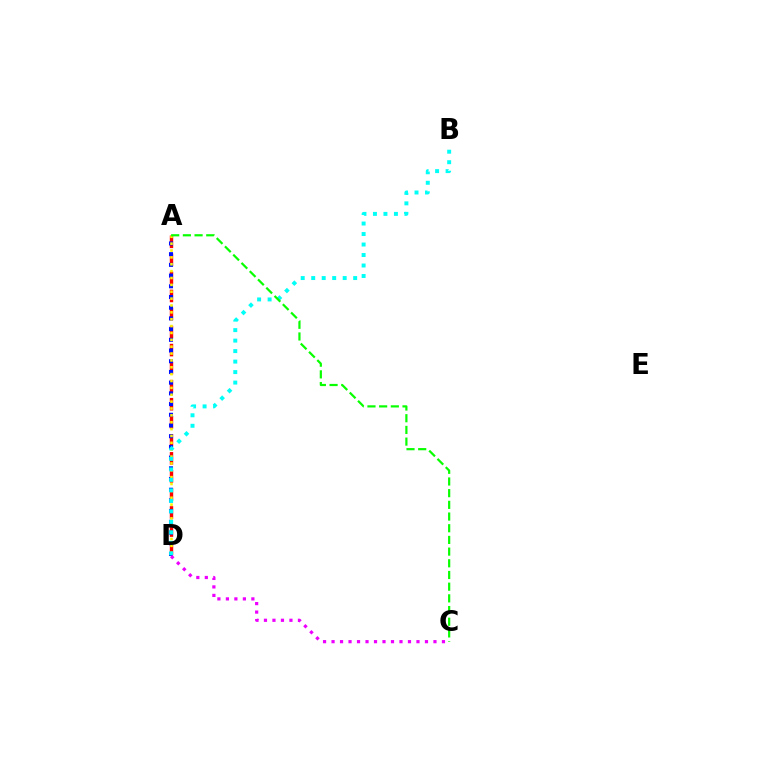{('A', 'D'): [{'color': '#ff0000', 'line_style': 'dashed', 'thickness': 2.45}, {'color': '#0010ff', 'line_style': 'dotted', 'thickness': 2.91}, {'color': '#fcf500', 'line_style': 'dotted', 'thickness': 1.87}], ('B', 'D'): [{'color': '#00fff6', 'line_style': 'dotted', 'thickness': 2.85}], ('A', 'C'): [{'color': '#08ff00', 'line_style': 'dashed', 'thickness': 1.59}], ('C', 'D'): [{'color': '#ee00ff', 'line_style': 'dotted', 'thickness': 2.31}]}